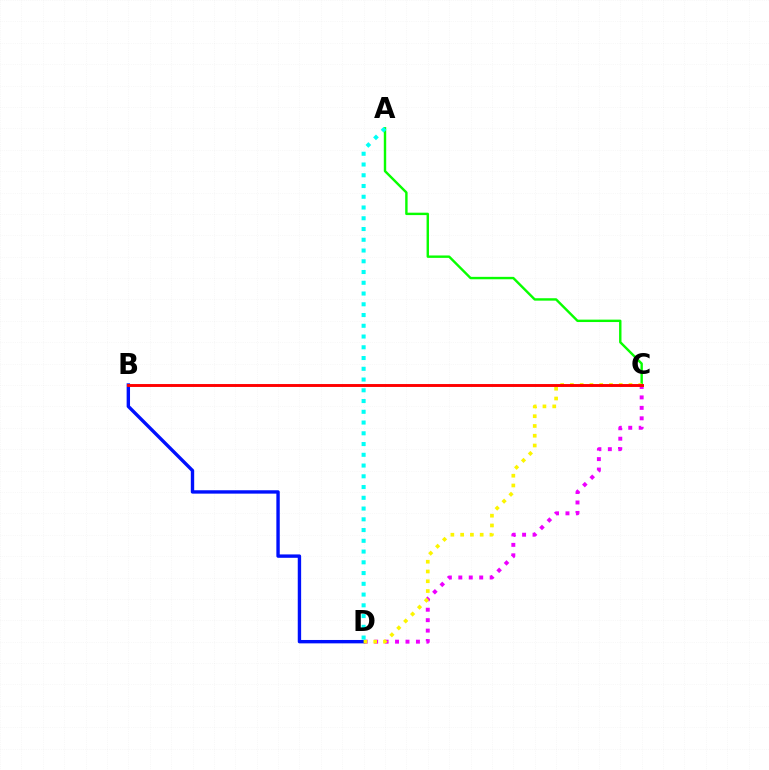{('C', 'D'): [{'color': '#ee00ff', 'line_style': 'dotted', 'thickness': 2.84}, {'color': '#fcf500', 'line_style': 'dotted', 'thickness': 2.65}], ('A', 'C'): [{'color': '#08ff00', 'line_style': 'solid', 'thickness': 1.74}], ('B', 'D'): [{'color': '#0010ff', 'line_style': 'solid', 'thickness': 2.44}], ('B', 'C'): [{'color': '#ff0000', 'line_style': 'solid', 'thickness': 2.09}], ('A', 'D'): [{'color': '#00fff6', 'line_style': 'dotted', 'thickness': 2.92}]}